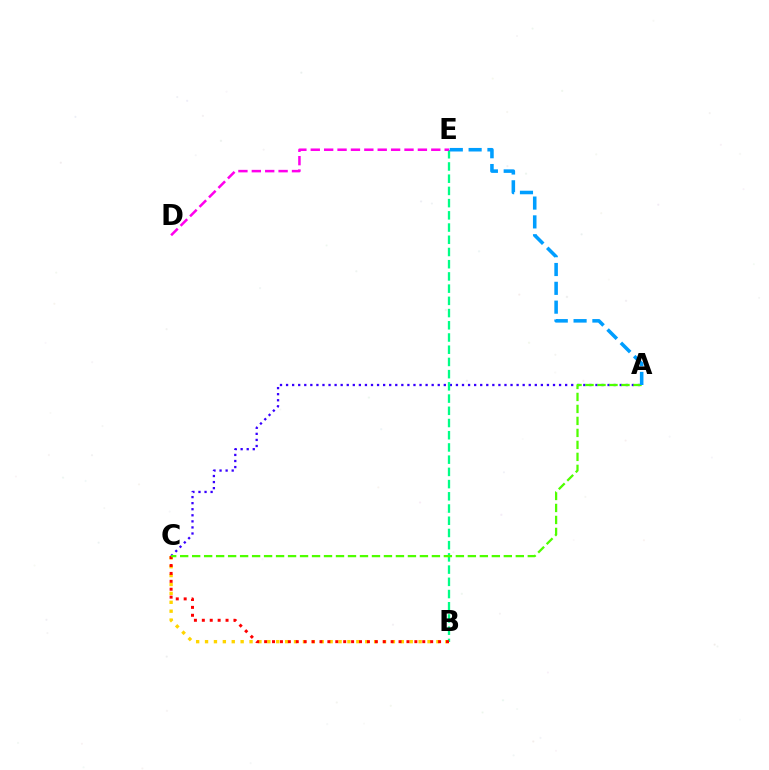{('A', 'C'): [{'color': '#3700ff', 'line_style': 'dotted', 'thickness': 1.65}, {'color': '#4fff00', 'line_style': 'dashed', 'thickness': 1.63}], ('B', 'C'): [{'color': '#ffd500', 'line_style': 'dotted', 'thickness': 2.42}, {'color': '#ff0000', 'line_style': 'dotted', 'thickness': 2.15}], ('B', 'E'): [{'color': '#00ff86', 'line_style': 'dashed', 'thickness': 1.66}], ('D', 'E'): [{'color': '#ff00ed', 'line_style': 'dashed', 'thickness': 1.82}], ('A', 'E'): [{'color': '#009eff', 'line_style': 'dashed', 'thickness': 2.56}]}